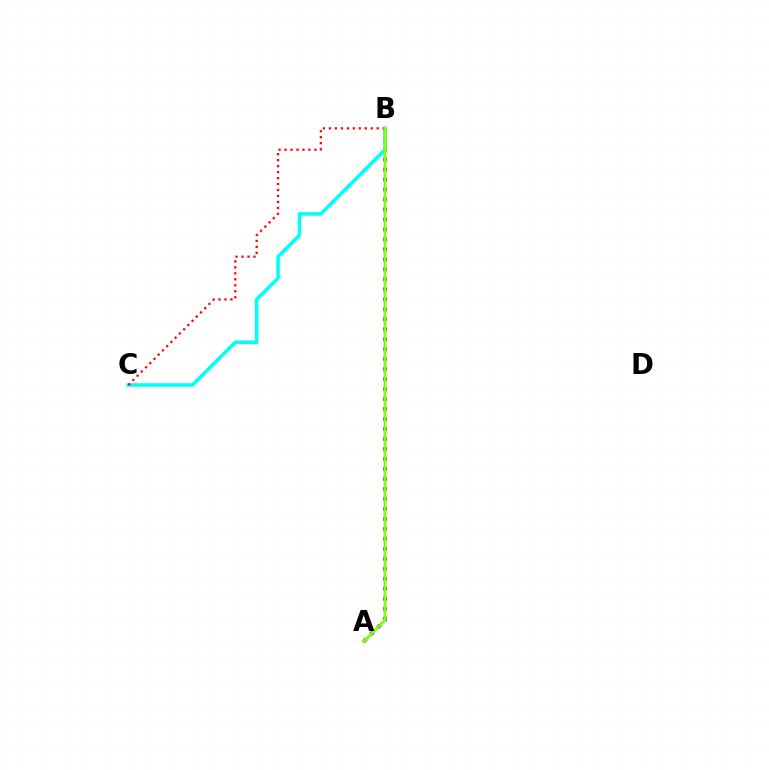{('A', 'B'): [{'color': '#7200ff', 'line_style': 'dotted', 'thickness': 2.71}, {'color': '#84ff00', 'line_style': 'solid', 'thickness': 2.07}], ('B', 'C'): [{'color': '#00fff6', 'line_style': 'solid', 'thickness': 2.55}, {'color': '#ff0000', 'line_style': 'dotted', 'thickness': 1.62}]}